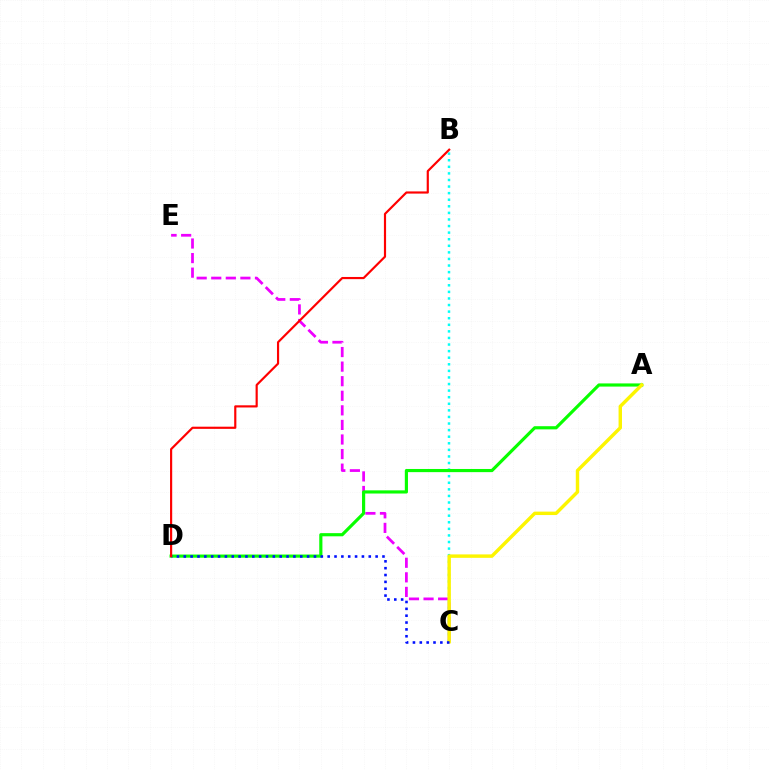{('C', 'E'): [{'color': '#ee00ff', 'line_style': 'dashed', 'thickness': 1.98}], ('B', 'C'): [{'color': '#00fff6', 'line_style': 'dotted', 'thickness': 1.79}], ('A', 'D'): [{'color': '#08ff00', 'line_style': 'solid', 'thickness': 2.28}], ('A', 'C'): [{'color': '#fcf500', 'line_style': 'solid', 'thickness': 2.47}], ('C', 'D'): [{'color': '#0010ff', 'line_style': 'dotted', 'thickness': 1.86}], ('B', 'D'): [{'color': '#ff0000', 'line_style': 'solid', 'thickness': 1.56}]}